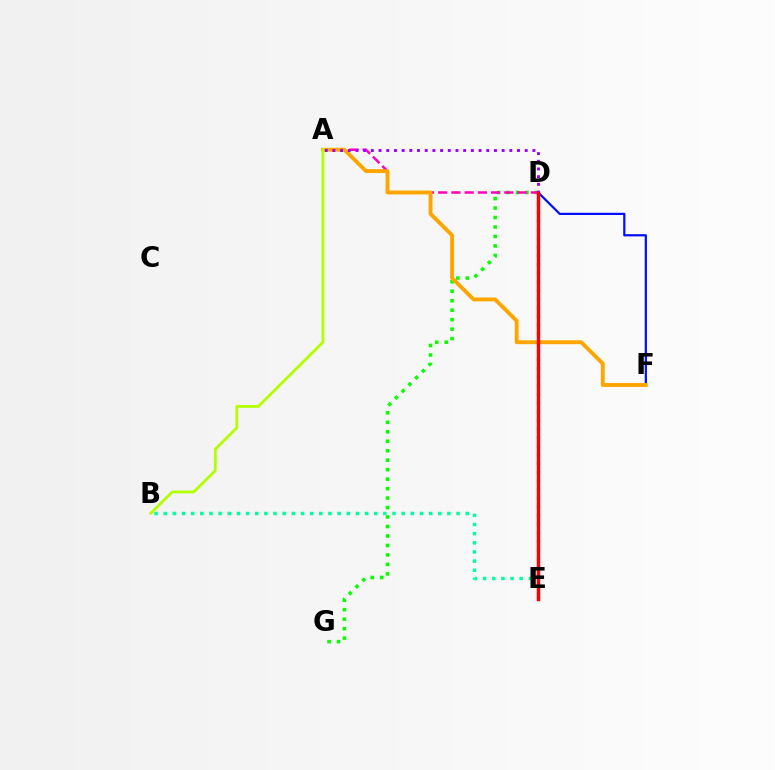{('D', 'F'): [{'color': '#0010ff', 'line_style': 'solid', 'thickness': 1.6}], ('D', 'G'): [{'color': '#08ff00', 'line_style': 'dotted', 'thickness': 2.57}], ('A', 'D'): [{'color': '#ff00bd', 'line_style': 'dashed', 'thickness': 1.8}, {'color': '#9b00ff', 'line_style': 'dotted', 'thickness': 2.09}], ('D', 'E'): [{'color': '#00b5ff', 'line_style': 'dotted', 'thickness': 2.35}, {'color': '#ff0000', 'line_style': 'solid', 'thickness': 2.47}], ('A', 'F'): [{'color': '#ffa500', 'line_style': 'solid', 'thickness': 2.79}], ('B', 'E'): [{'color': '#00ff9d', 'line_style': 'dotted', 'thickness': 2.49}], ('A', 'B'): [{'color': '#b3ff00', 'line_style': 'solid', 'thickness': 2.02}]}